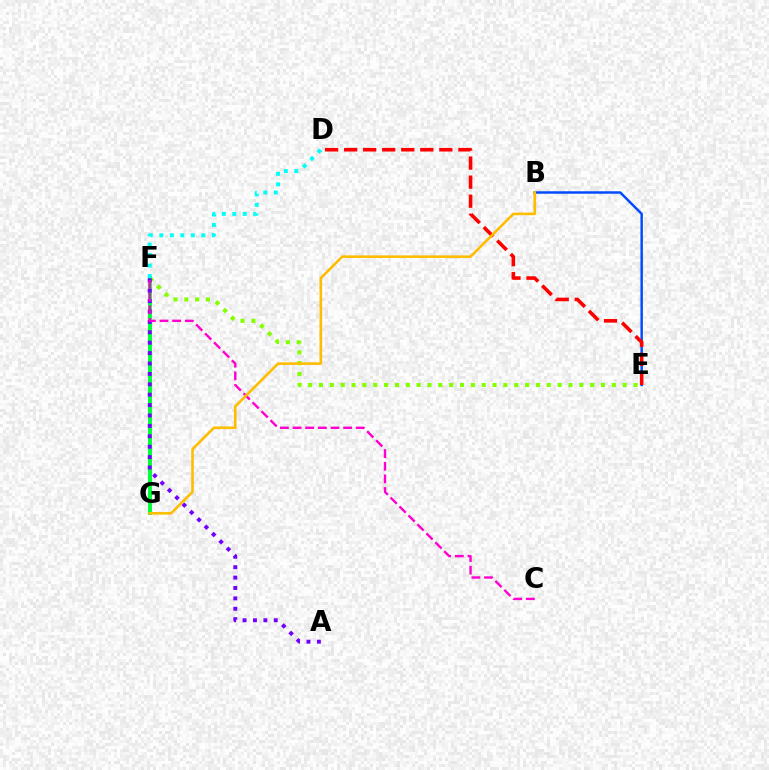{('E', 'F'): [{'color': '#84ff00', 'line_style': 'dotted', 'thickness': 2.95}], ('F', 'G'): [{'color': '#00ff39', 'line_style': 'solid', 'thickness': 2.84}], ('A', 'F'): [{'color': '#7200ff', 'line_style': 'dotted', 'thickness': 2.82}], ('D', 'F'): [{'color': '#00fff6', 'line_style': 'dotted', 'thickness': 2.85}], ('C', 'F'): [{'color': '#ff00cf', 'line_style': 'dashed', 'thickness': 1.72}], ('B', 'E'): [{'color': '#004bff', 'line_style': 'solid', 'thickness': 1.77}], ('D', 'E'): [{'color': '#ff0000', 'line_style': 'dashed', 'thickness': 2.59}], ('B', 'G'): [{'color': '#ffbd00', 'line_style': 'solid', 'thickness': 1.87}]}